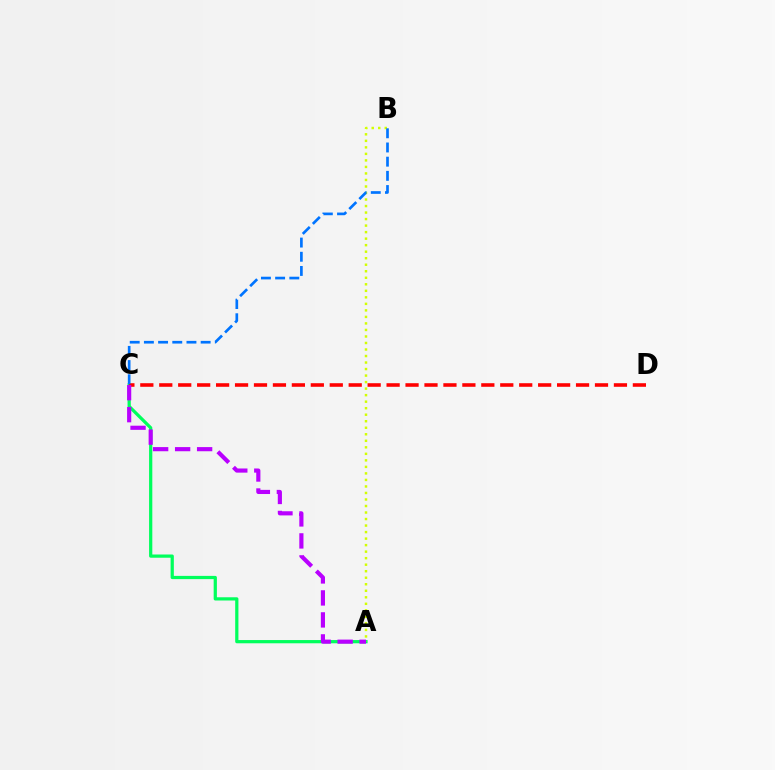{('A', 'C'): [{'color': '#00ff5c', 'line_style': 'solid', 'thickness': 2.33}, {'color': '#b900ff', 'line_style': 'dashed', 'thickness': 2.99}], ('A', 'B'): [{'color': '#d1ff00', 'line_style': 'dotted', 'thickness': 1.77}], ('C', 'D'): [{'color': '#ff0000', 'line_style': 'dashed', 'thickness': 2.57}], ('B', 'C'): [{'color': '#0074ff', 'line_style': 'dashed', 'thickness': 1.93}]}